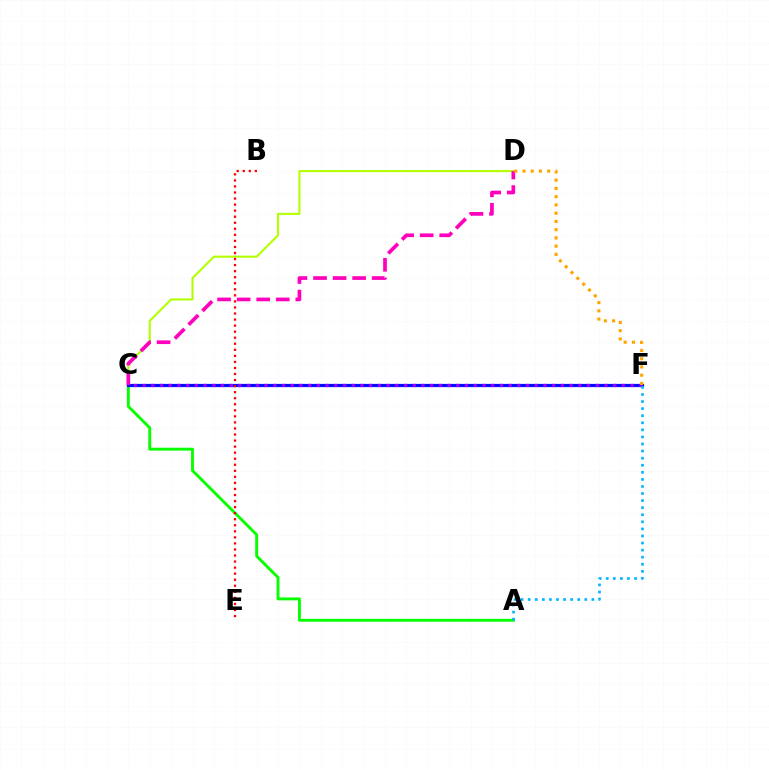{('C', 'F'): [{'color': '#00ff9d', 'line_style': 'dashed', 'thickness': 1.95}, {'color': '#0010ff', 'line_style': 'solid', 'thickness': 2.3}, {'color': '#9b00ff', 'line_style': 'dotted', 'thickness': 2.37}], ('A', 'C'): [{'color': '#08ff00', 'line_style': 'solid', 'thickness': 2.09}], ('C', 'D'): [{'color': '#b3ff00', 'line_style': 'solid', 'thickness': 1.51}, {'color': '#ff00bd', 'line_style': 'dashed', 'thickness': 2.66}], ('B', 'E'): [{'color': '#ff0000', 'line_style': 'dotted', 'thickness': 1.64}], ('D', 'F'): [{'color': '#ffa500', 'line_style': 'dotted', 'thickness': 2.24}], ('A', 'F'): [{'color': '#00b5ff', 'line_style': 'dotted', 'thickness': 1.92}]}